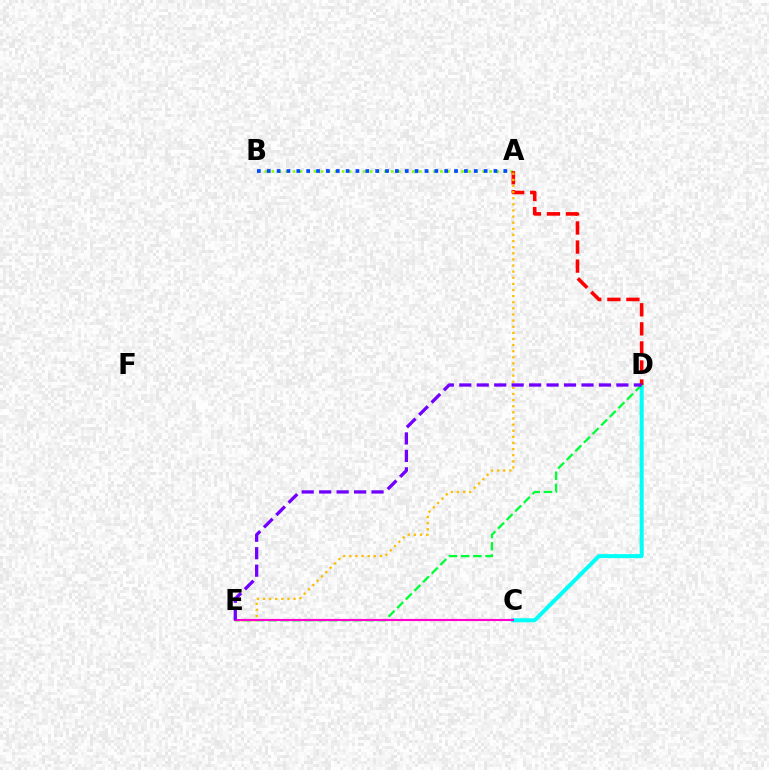{('C', 'D'): [{'color': '#00fff6', 'line_style': 'solid', 'thickness': 2.88}], ('D', 'E'): [{'color': '#00ff39', 'line_style': 'dashed', 'thickness': 1.66}, {'color': '#7200ff', 'line_style': 'dashed', 'thickness': 2.37}], ('A', 'B'): [{'color': '#84ff00', 'line_style': 'dotted', 'thickness': 1.91}, {'color': '#004bff', 'line_style': 'dotted', 'thickness': 2.68}], ('A', 'D'): [{'color': '#ff0000', 'line_style': 'dashed', 'thickness': 2.59}], ('A', 'E'): [{'color': '#ffbd00', 'line_style': 'dotted', 'thickness': 1.66}], ('C', 'E'): [{'color': '#ff00cf', 'line_style': 'solid', 'thickness': 1.54}]}